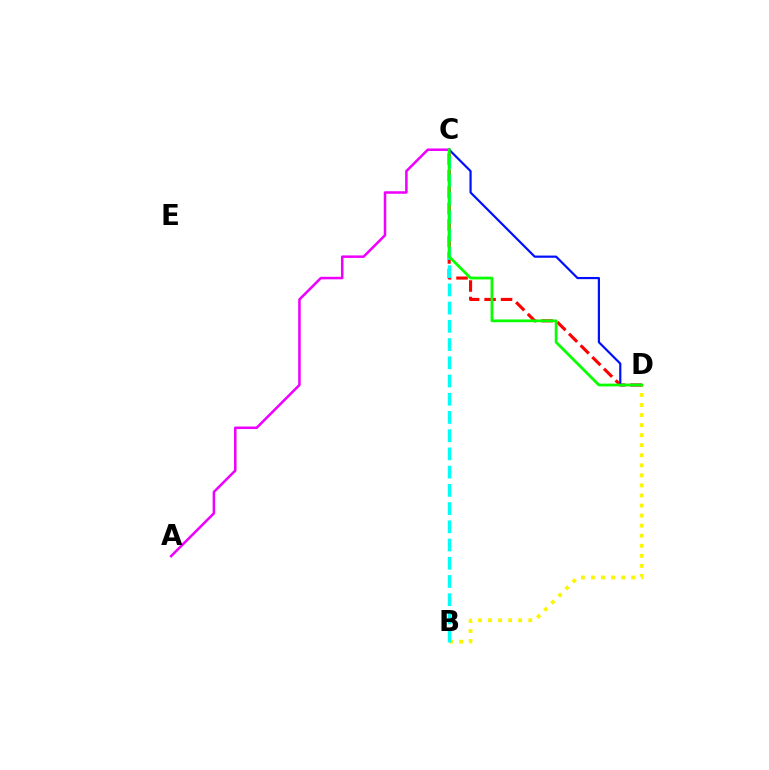{('B', 'D'): [{'color': '#fcf500', 'line_style': 'dotted', 'thickness': 2.73}], ('C', 'D'): [{'color': '#ff0000', 'line_style': 'dashed', 'thickness': 2.24}, {'color': '#0010ff', 'line_style': 'solid', 'thickness': 1.58}, {'color': '#08ff00', 'line_style': 'solid', 'thickness': 1.99}], ('B', 'C'): [{'color': '#00fff6', 'line_style': 'dashed', 'thickness': 2.48}], ('A', 'C'): [{'color': '#ee00ff', 'line_style': 'solid', 'thickness': 1.82}]}